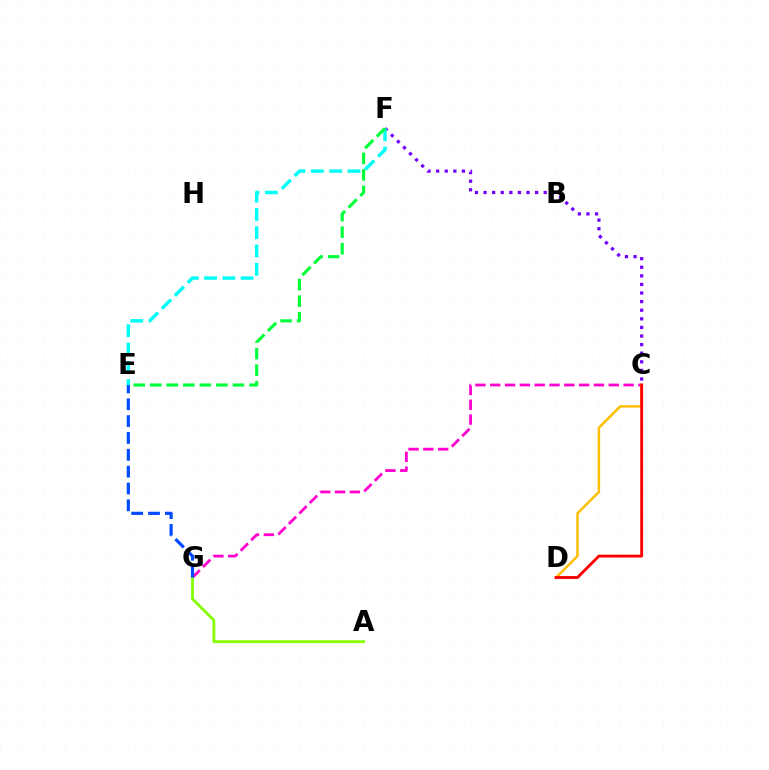{('C', 'G'): [{'color': '#ff00cf', 'line_style': 'dashed', 'thickness': 2.01}], ('C', 'F'): [{'color': '#7200ff', 'line_style': 'dotted', 'thickness': 2.34}], ('E', 'F'): [{'color': '#00fff6', 'line_style': 'dashed', 'thickness': 2.49}, {'color': '#00ff39', 'line_style': 'dashed', 'thickness': 2.25}], ('C', 'D'): [{'color': '#ffbd00', 'line_style': 'solid', 'thickness': 1.78}, {'color': '#ff0000', 'line_style': 'solid', 'thickness': 2.06}], ('A', 'G'): [{'color': '#84ff00', 'line_style': 'solid', 'thickness': 2.01}], ('E', 'G'): [{'color': '#004bff', 'line_style': 'dashed', 'thickness': 2.29}]}